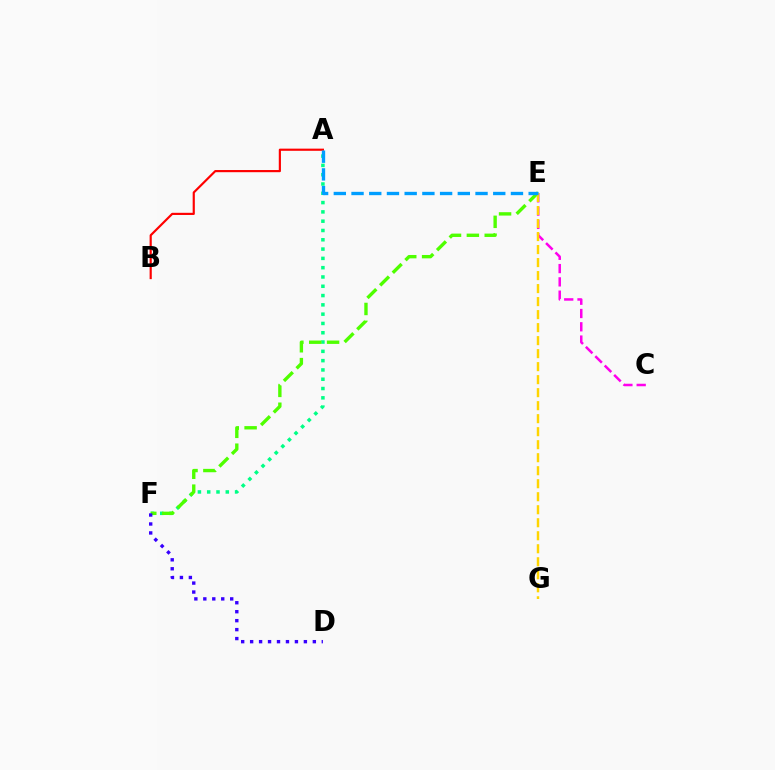{('C', 'E'): [{'color': '#ff00ed', 'line_style': 'dashed', 'thickness': 1.81}], ('A', 'F'): [{'color': '#00ff86', 'line_style': 'dotted', 'thickness': 2.53}], ('E', 'F'): [{'color': '#4fff00', 'line_style': 'dashed', 'thickness': 2.43}], ('A', 'B'): [{'color': '#ff0000', 'line_style': 'solid', 'thickness': 1.56}], ('D', 'F'): [{'color': '#3700ff', 'line_style': 'dotted', 'thickness': 2.43}], ('E', 'G'): [{'color': '#ffd500', 'line_style': 'dashed', 'thickness': 1.77}], ('A', 'E'): [{'color': '#009eff', 'line_style': 'dashed', 'thickness': 2.41}]}